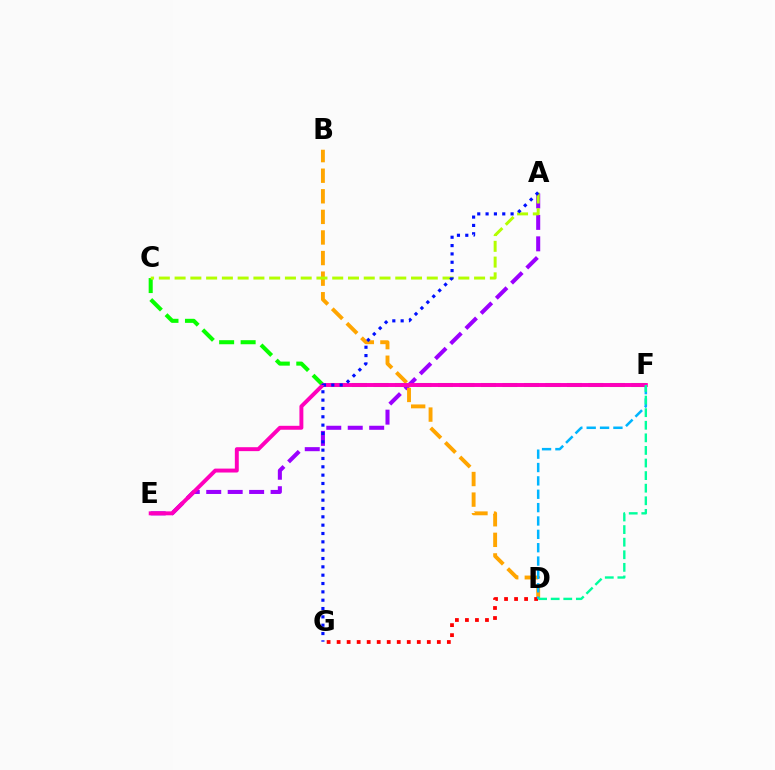{('A', 'E'): [{'color': '#9b00ff', 'line_style': 'dashed', 'thickness': 2.91}], ('B', 'D'): [{'color': '#ffa500', 'line_style': 'dashed', 'thickness': 2.8}], ('C', 'F'): [{'color': '#08ff00', 'line_style': 'dashed', 'thickness': 2.92}], ('D', 'G'): [{'color': '#ff0000', 'line_style': 'dotted', 'thickness': 2.72}], ('D', 'F'): [{'color': '#00b5ff', 'line_style': 'dashed', 'thickness': 1.82}, {'color': '#00ff9d', 'line_style': 'dashed', 'thickness': 1.71}], ('E', 'F'): [{'color': '#ff00bd', 'line_style': 'solid', 'thickness': 2.83}], ('A', 'C'): [{'color': '#b3ff00', 'line_style': 'dashed', 'thickness': 2.14}], ('A', 'G'): [{'color': '#0010ff', 'line_style': 'dotted', 'thickness': 2.27}]}